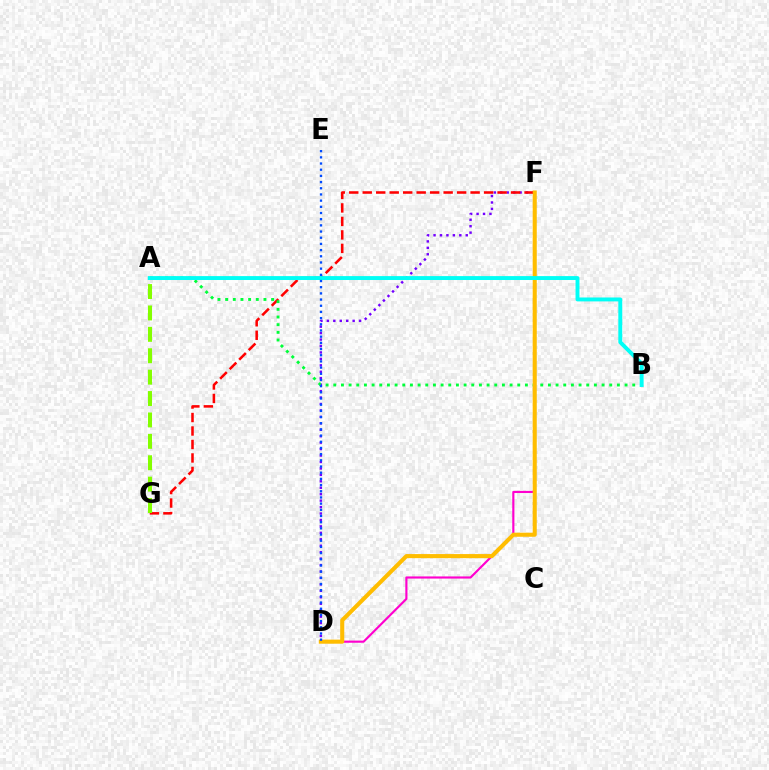{('D', 'F'): [{'color': '#7200ff', 'line_style': 'dotted', 'thickness': 1.75}, {'color': '#ff00cf', 'line_style': 'solid', 'thickness': 1.55}, {'color': '#ffbd00', 'line_style': 'solid', 'thickness': 2.94}], ('F', 'G'): [{'color': '#ff0000', 'line_style': 'dashed', 'thickness': 1.83}], ('A', 'B'): [{'color': '#00ff39', 'line_style': 'dotted', 'thickness': 2.08}, {'color': '#00fff6', 'line_style': 'solid', 'thickness': 2.82}], ('D', 'E'): [{'color': '#004bff', 'line_style': 'dotted', 'thickness': 1.68}], ('A', 'G'): [{'color': '#84ff00', 'line_style': 'dashed', 'thickness': 2.91}]}